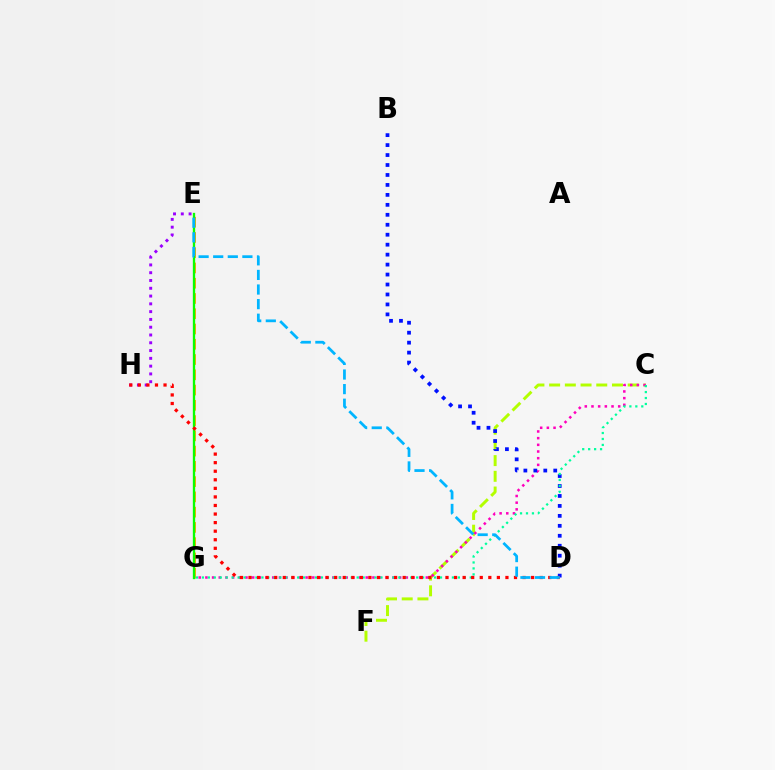{('E', 'H'): [{'color': '#9b00ff', 'line_style': 'dotted', 'thickness': 2.12}], ('E', 'G'): [{'color': '#ffa500', 'line_style': 'dashed', 'thickness': 2.07}, {'color': '#08ff00', 'line_style': 'solid', 'thickness': 1.68}], ('C', 'F'): [{'color': '#b3ff00', 'line_style': 'dashed', 'thickness': 2.13}], ('C', 'G'): [{'color': '#ff00bd', 'line_style': 'dotted', 'thickness': 1.81}, {'color': '#00ff9d', 'line_style': 'dotted', 'thickness': 1.62}], ('B', 'D'): [{'color': '#0010ff', 'line_style': 'dotted', 'thickness': 2.71}], ('D', 'H'): [{'color': '#ff0000', 'line_style': 'dotted', 'thickness': 2.33}], ('D', 'E'): [{'color': '#00b5ff', 'line_style': 'dashed', 'thickness': 1.98}]}